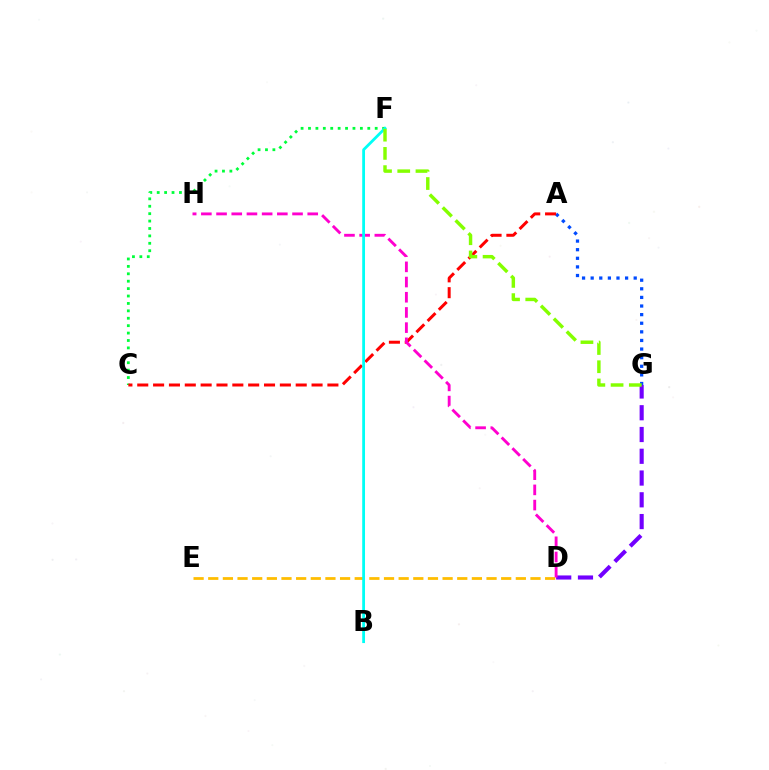{('D', 'G'): [{'color': '#7200ff', 'line_style': 'dashed', 'thickness': 2.96}], ('D', 'E'): [{'color': '#ffbd00', 'line_style': 'dashed', 'thickness': 1.99}], ('C', 'F'): [{'color': '#00ff39', 'line_style': 'dotted', 'thickness': 2.01}], ('A', 'G'): [{'color': '#004bff', 'line_style': 'dotted', 'thickness': 2.34}], ('A', 'C'): [{'color': '#ff0000', 'line_style': 'dashed', 'thickness': 2.15}], ('D', 'H'): [{'color': '#ff00cf', 'line_style': 'dashed', 'thickness': 2.06}], ('B', 'F'): [{'color': '#00fff6', 'line_style': 'solid', 'thickness': 2.01}], ('F', 'G'): [{'color': '#84ff00', 'line_style': 'dashed', 'thickness': 2.48}]}